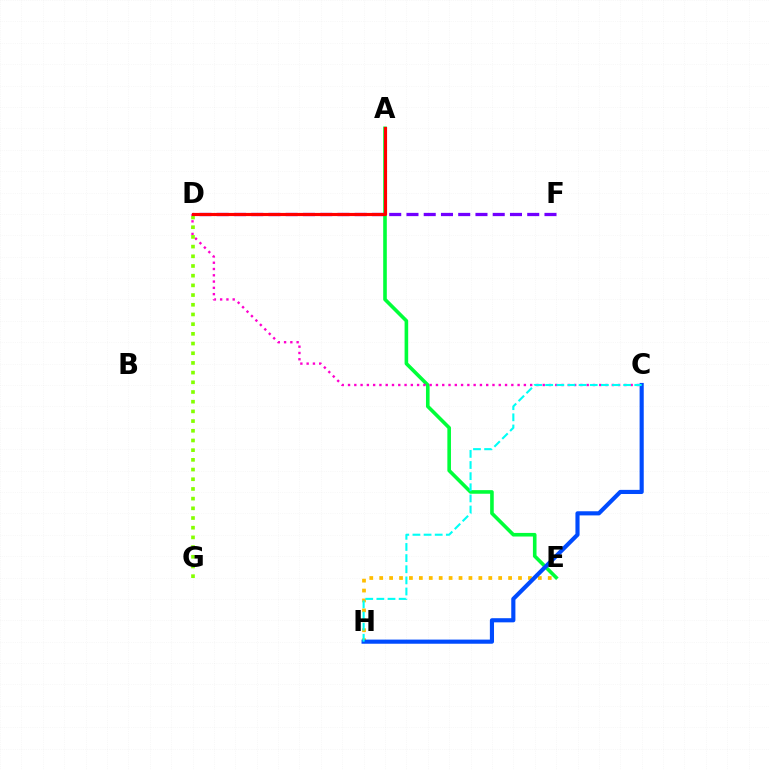{('E', 'H'): [{'color': '#ffbd00', 'line_style': 'dotted', 'thickness': 2.69}], ('A', 'E'): [{'color': '#00ff39', 'line_style': 'solid', 'thickness': 2.6}], ('D', 'F'): [{'color': '#7200ff', 'line_style': 'dashed', 'thickness': 2.34}], ('C', 'D'): [{'color': '#ff00cf', 'line_style': 'dotted', 'thickness': 1.71}], ('D', 'G'): [{'color': '#84ff00', 'line_style': 'dotted', 'thickness': 2.63}], ('C', 'H'): [{'color': '#004bff', 'line_style': 'solid', 'thickness': 2.98}, {'color': '#00fff6', 'line_style': 'dashed', 'thickness': 1.51}], ('A', 'D'): [{'color': '#ff0000', 'line_style': 'solid', 'thickness': 2.27}]}